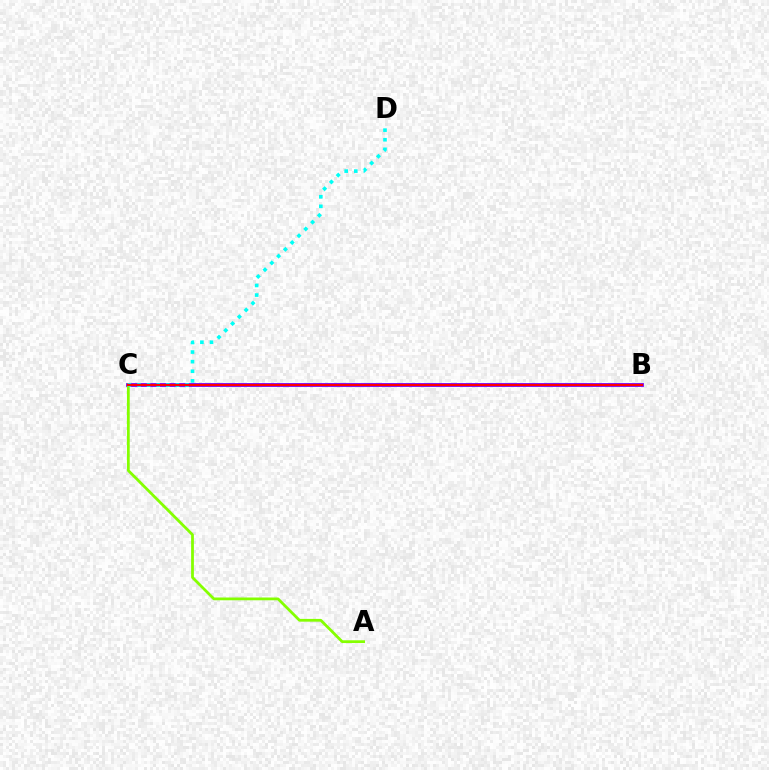{('B', 'C'): [{'color': '#7200ff', 'line_style': 'solid', 'thickness': 2.72}, {'color': '#ff0000', 'line_style': 'solid', 'thickness': 1.53}], ('A', 'C'): [{'color': '#84ff00', 'line_style': 'solid', 'thickness': 1.99}], ('C', 'D'): [{'color': '#00fff6', 'line_style': 'dotted', 'thickness': 2.61}]}